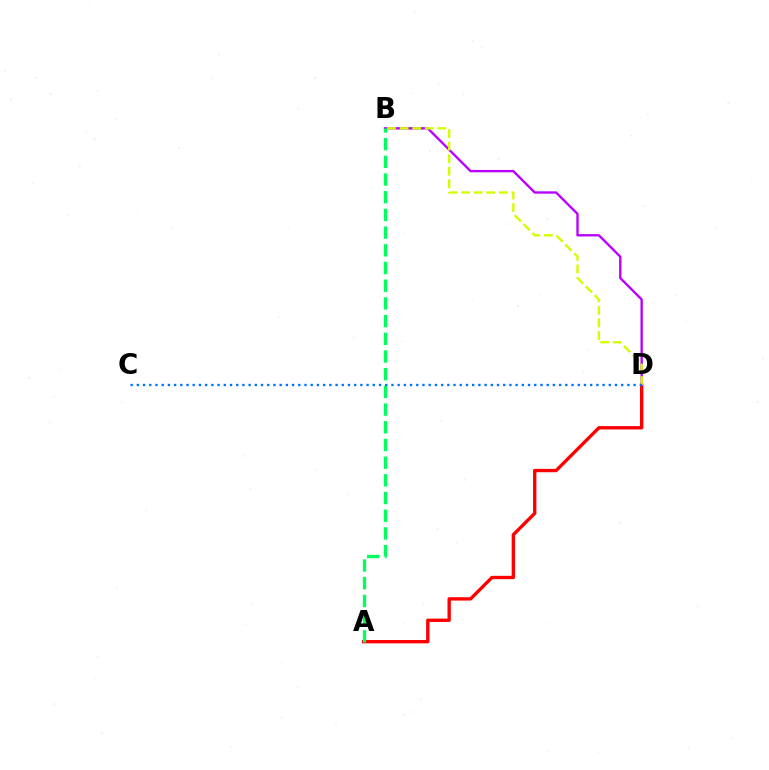{('A', 'D'): [{'color': '#ff0000', 'line_style': 'solid', 'thickness': 2.4}], ('B', 'D'): [{'color': '#b900ff', 'line_style': 'solid', 'thickness': 1.7}, {'color': '#d1ff00', 'line_style': 'dashed', 'thickness': 1.71}], ('A', 'B'): [{'color': '#00ff5c', 'line_style': 'dashed', 'thickness': 2.4}], ('C', 'D'): [{'color': '#0074ff', 'line_style': 'dotted', 'thickness': 1.69}]}